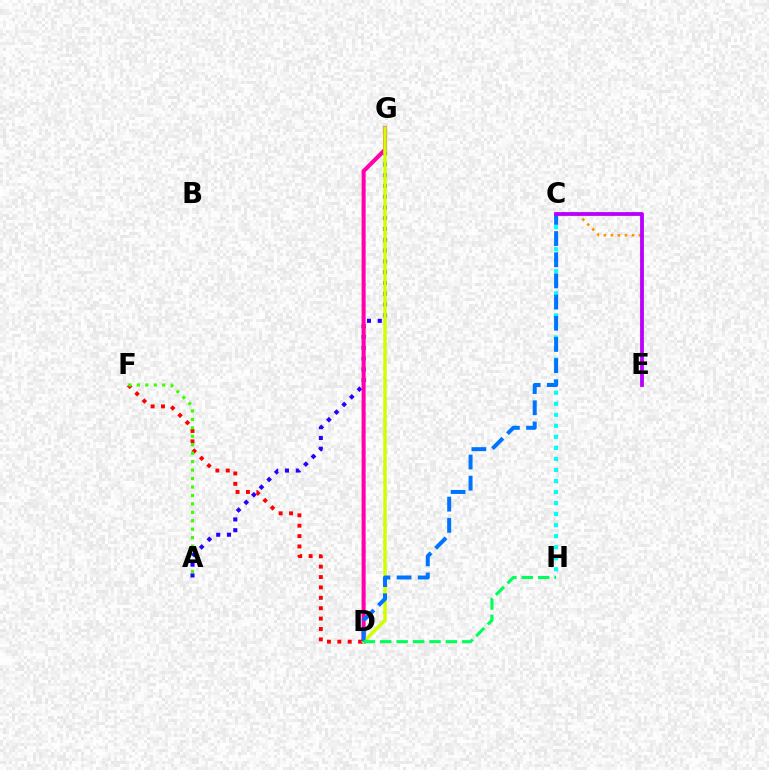{('D', 'F'): [{'color': '#ff0000', 'line_style': 'dotted', 'thickness': 2.82}], ('A', 'F'): [{'color': '#3dff00', 'line_style': 'dotted', 'thickness': 2.29}], ('A', 'G'): [{'color': '#2500ff', 'line_style': 'dotted', 'thickness': 2.93}], ('C', 'H'): [{'color': '#00fff6', 'line_style': 'dotted', 'thickness': 3.0}], ('D', 'G'): [{'color': '#ff00ac', 'line_style': 'solid', 'thickness': 2.92}, {'color': '#d1ff00', 'line_style': 'solid', 'thickness': 2.51}], ('C', 'E'): [{'color': '#ff9400', 'line_style': 'dotted', 'thickness': 1.91}, {'color': '#b900ff', 'line_style': 'solid', 'thickness': 2.74}], ('C', 'D'): [{'color': '#0074ff', 'line_style': 'dashed', 'thickness': 2.88}], ('D', 'H'): [{'color': '#00ff5c', 'line_style': 'dashed', 'thickness': 2.23}]}